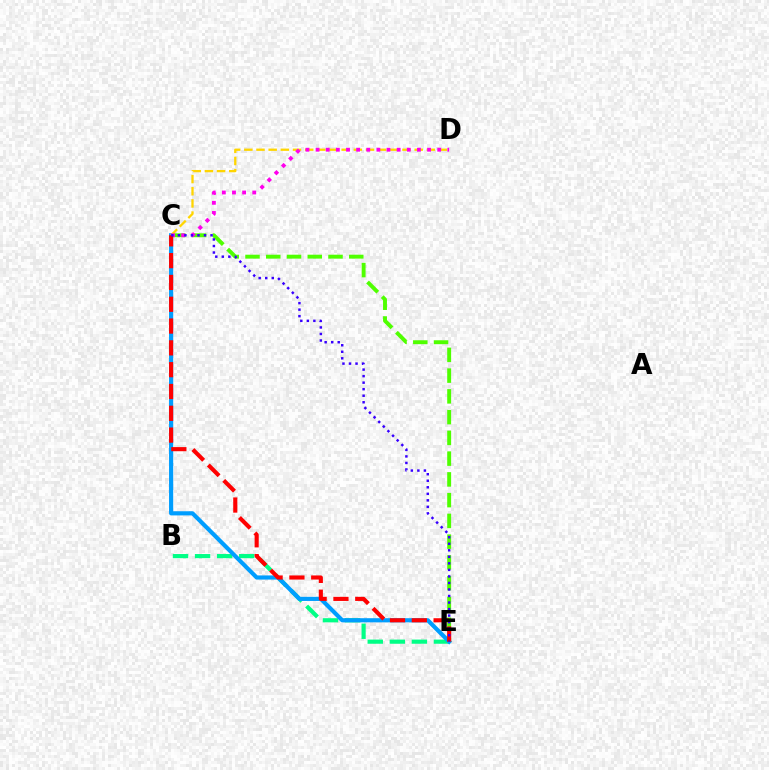{('B', 'E'): [{'color': '#00ff86', 'line_style': 'dashed', 'thickness': 3.0}], ('C', 'E'): [{'color': '#009eff', 'line_style': 'solid', 'thickness': 2.99}, {'color': '#4fff00', 'line_style': 'dashed', 'thickness': 2.82}, {'color': '#ff0000', 'line_style': 'dashed', 'thickness': 2.96}, {'color': '#3700ff', 'line_style': 'dotted', 'thickness': 1.78}], ('C', 'D'): [{'color': '#ffd500', 'line_style': 'dashed', 'thickness': 1.65}, {'color': '#ff00ed', 'line_style': 'dotted', 'thickness': 2.75}]}